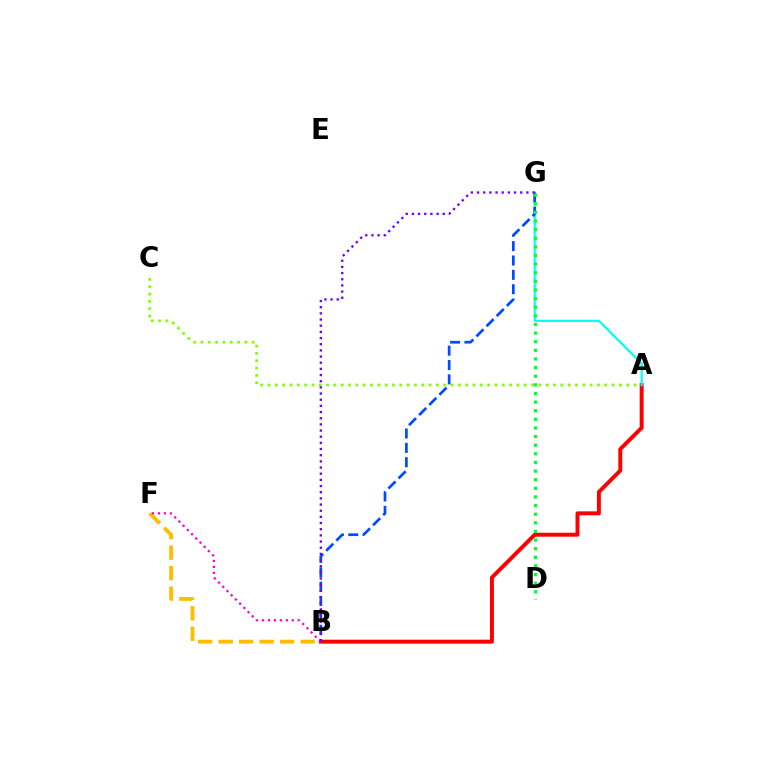{('A', 'B'): [{'color': '#ff0000', 'line_style': 'solid', 'thickness': 2.83}], ('A', 'C'): [{'color': '#84ff00', 'line_style': 'dotted', 'thickness': 1.99}], ('A', 'G'): [{'color': '#00fff6', 'line_style': 'solid', 'thickness': 1.57}], ('B', 'G'): [{'color': '#004bff', 'line_style': 'dashed', 'thickness': 1.95}, {'color': '#7200ff', 'line_style': 'dotted', 'thickness': 1.68}], ('D', 'G'): [{'color': '#00ff39', 'line_style': 'dotted', 'thickness': 2.34}], ('B', 'F'): [{'color': '#ffbd00', 'line_style': 'dashed', 'thickness': 2.79}, {'color': '#ff00cf', 'line_style': 'dotted', 'thickness': 1.62}]}